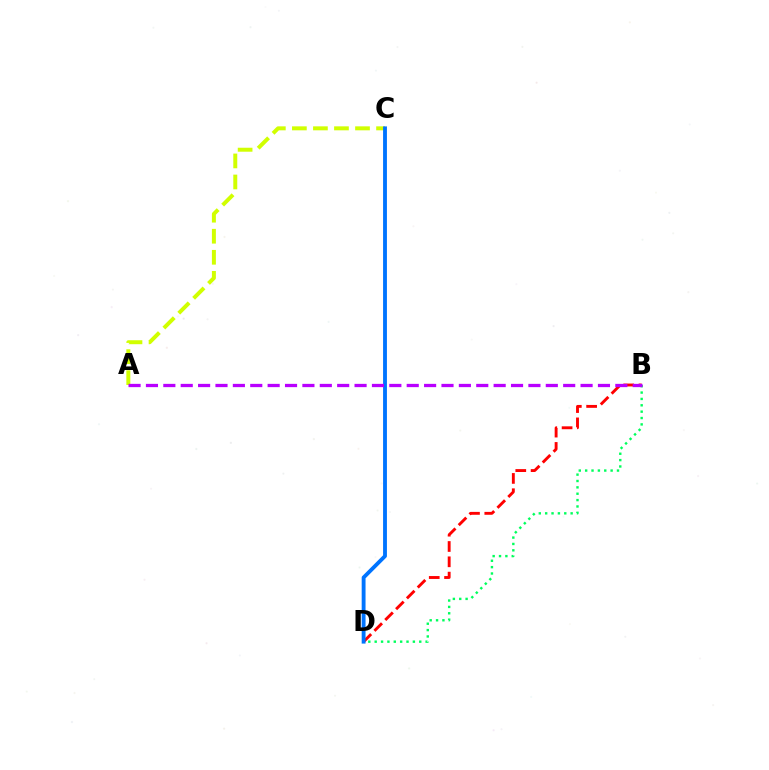{('B', 'D'): [{'color': '#00ff5c', 'line_style': 'dotted', 'thickness': 1.73}, {'color': '#ff0000', 'line_style': 'dashed', 'thickness': 2.08}], ('A', 'C'): [{'color': '#d1ff00', 'line_style': 'dashed', 'thickness': 2.86}], ('C', 'D'): [{'color': '#0074ff', 'line_style': 'solid', 'thickness': 2.78}], ('A', 'B'): [{'color': '#b900ff', 'line_style': 'dashed', 'thickness': 2.36}]}